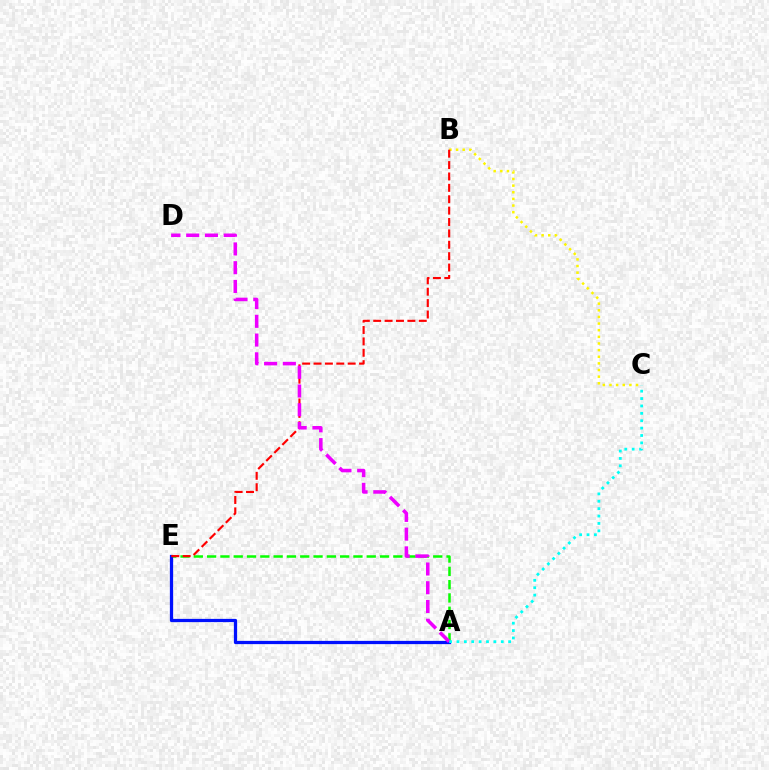{('B', 'C'): [{'color': '#fcf500', 'line_style': 'dotted', 'thickness': 1.8}], ('A', 'E'): [{'color': '#08ff00', 'line_style': 'dashed', 'thickness': 1.81}, {'color': '#0010ff', 'line_style': 'solid', 'thickness': 2.33}], ('B', 'E'): [{'color': '#ff0000', 'line_style': 'dashed', 'thickness': 1.55}], ('A', 'D'): [{'color': '#ee00ff', 'line_style': 'dashed', 'thickness': 2.55}], ('A', 'C'): [{'color': '#00fff6', 'line_style': 'dotted', 'thickness': 2.01}]}